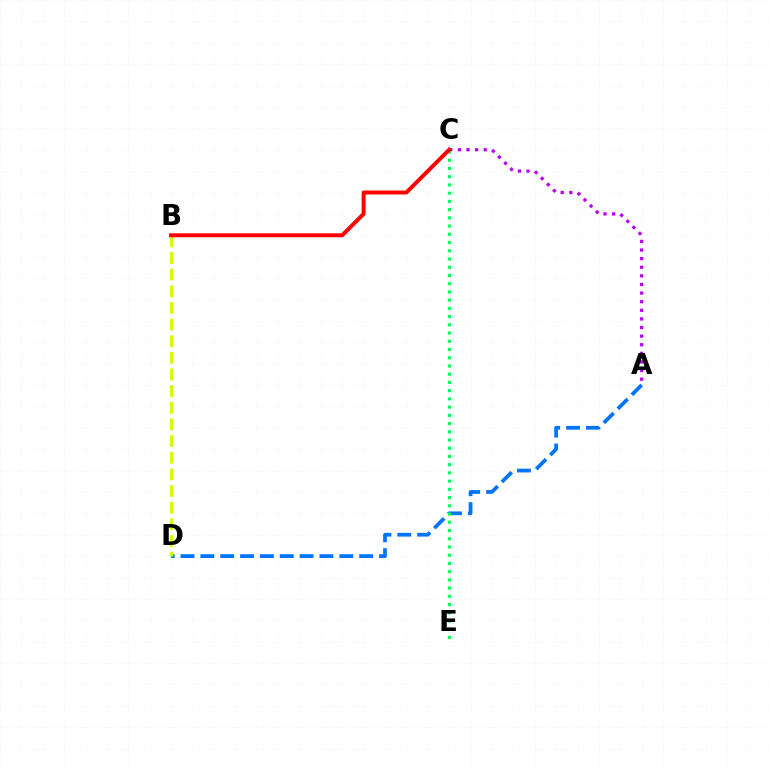{('A', 'D'): [{'color': '#0074ff', 'line_style': 'dashed', 'thickness': 2.7}], ('A', 'C'): [{'color': '#b900ff', 'line_style': 'dotted', 'thickness': 2.34}], ('C', 'E'): [{'color': '#00ff5c', 'line_style': 'dotted', 'thickness': 2.24}], ('B', 'D'): [{'color': '#d1ff00', 'line_style': 'dashed', 'thickness': 2.26}], ('B', 'C'): [{'color': '#ff0000', 'line_style': 'solid', 'thickness': 2.85}]}